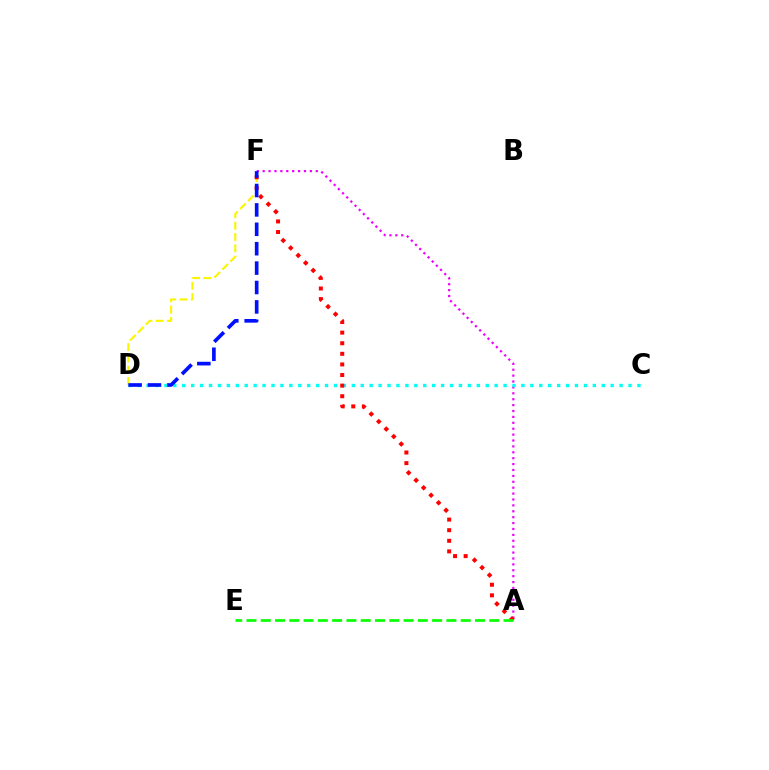{('A', 'F'): [{'color': '#ee00ff', 'line_style': 'dotted', 'thickness': 1.6}, {'color': '#ff0000', 'line_style': 'dotted', 'thickness': 2.88}], ('D', 'F'): [{'color': '#fcf500', 'line_style': 'dashed', 'thickness': 1.53}, {'color': '#0010ff', 'line_style': 'dashed', 'thickness': 2.64}], ('C', 'D'): [{'color': '#00fff6', 'line_style': 'dotted', 'thickness': 2.43}], ('A', 'E'): [{'color': '#08ff00', 'line_style': 'dashed', 'thickness': 1.94}]}